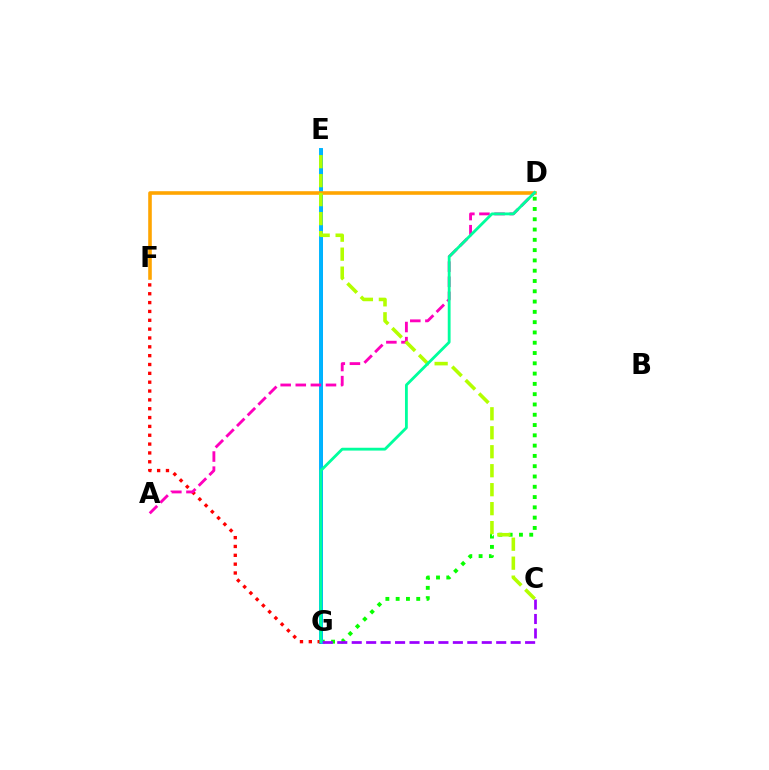{('D', 'G'): [{'color': '#08ff00', 'line_style': 'dotted', 'thickness': 2.8}, {'color': '#00ff9d', 'line_style': 'solid', 'thickness': 2.03}], ('E', 'G'): [{'color': '#0010ff', 'line_style': 'solid', 'thickness': 1.99}, {'color': '#00b5ff', 'line_style': 'solid', 'thickness': 2.83}], ('F', 'G'): [{'color': '#ff0000', 'line_style': 'dotted', 'thickness': 2.4}], ('C', 'G'): [{'color': '#9b00ff', 'line_style': 'dashed', 'thickness': 1.96}], ('D', 'F'): [{'color': '#ffa500', 'line_style': 'solid', 'thickness': 2.58}], ('A', 'D'): [{'color': '#ff00bd', 'line_style': 'dashed', 'thickness': 2.05}], ('C', 'E'): [{'color': '#b3ff00', 'line_style': 'dashed', 'thickness': 2.58}]}